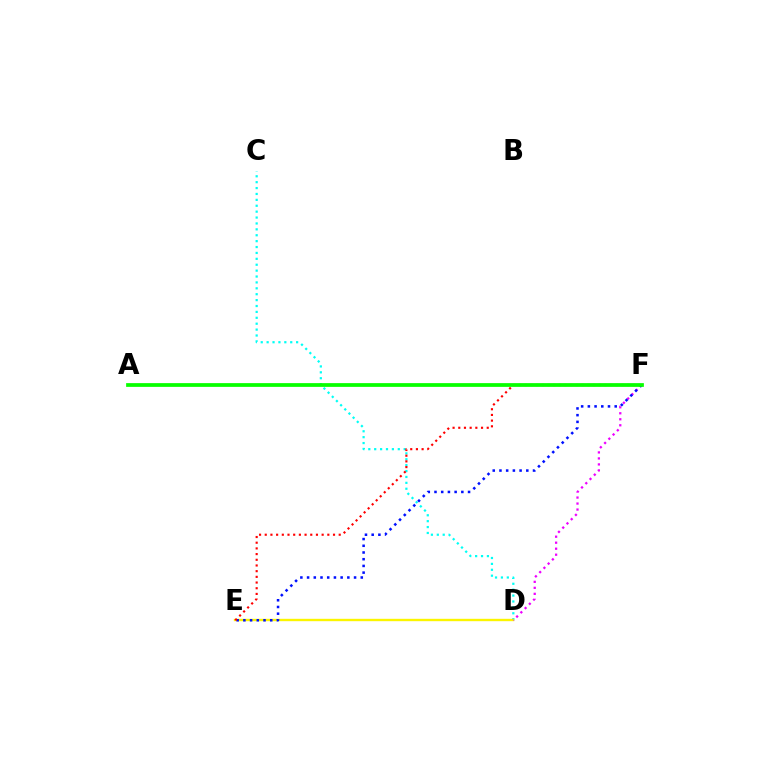{('C', 'D'): [{'color': '#00fff6', 'line_style': 'dotted', 'thickness': 1.6}], ('D', 'E'): [{'color': '#fcf500', 'line_style': 'solid', 'thickness': 1.72}], ('D', 'F'): [{'color': '#ee00ff', 'line_style': 'dotted', 'thickness': 1.63}], ('E', 'F'): [{'color': '#0010ff', 'line_style': 'dotted', 'thickness': 1.82}, {'color': '#ff0000', 'line_style': 'dotted', 'thickness': 1.55}], ('A', 'F'): [{'color': '#08ff00', 'line_style': 'solid', 'thickness': 2.69}]}